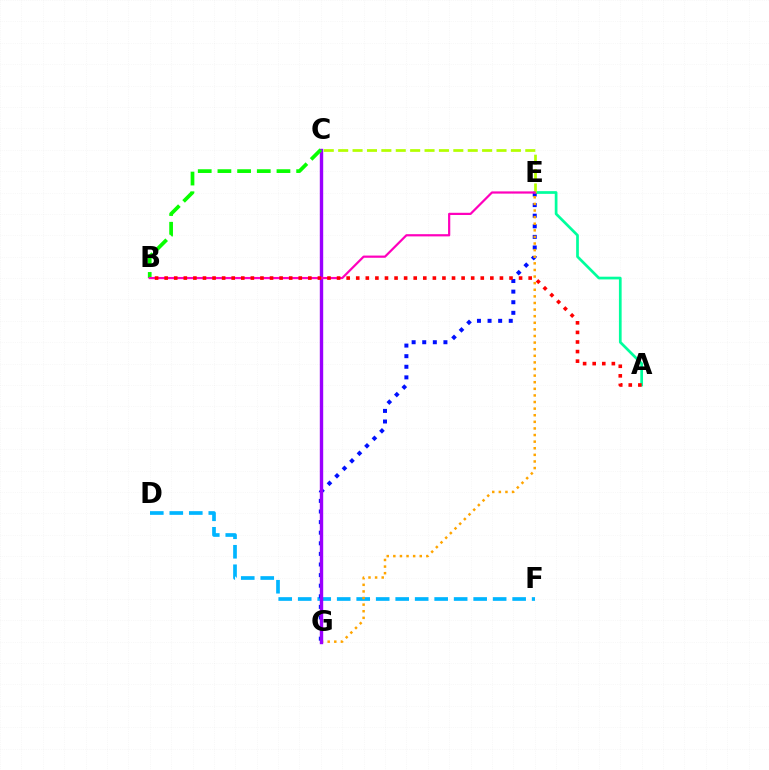{('A', 'E'): [{'color': '#00ff9d', 'line_style': 'solid', 'thickness': 1.95}], ('D', 'F'): [{'color': '#00b5ff', 'line_style': 'dashed', 'thickness': 2.65}], ('E', 'G'): [{'color': '#0010ff', 'line_style': 'dotted', 'thickness': 2.88}, {'color': '#ffa500', 'line_style': 'dotted', 'thickness': 1.79}], ('C', 'G'): [{'color': '#9b00ff', 'line_style': 'solid', 'thickness': 2.45}], ('C', 'E'): [{'color': '#b3ff00', 'line_style': 'dashed', 'thickness': 1.96}], ('B', 'C'): [{'color': '#08ff00', 'line_style': 'dashed', 'thickness': 2.67}], ('B', 'E'): [{'color': '#ff00bd', 'line_style': 'solid', 'thickness': 1.59}], ('A', 'B'): [{'color': '#ff0000', 'line_style': 'dotted', 'thickness': 2.6}]}